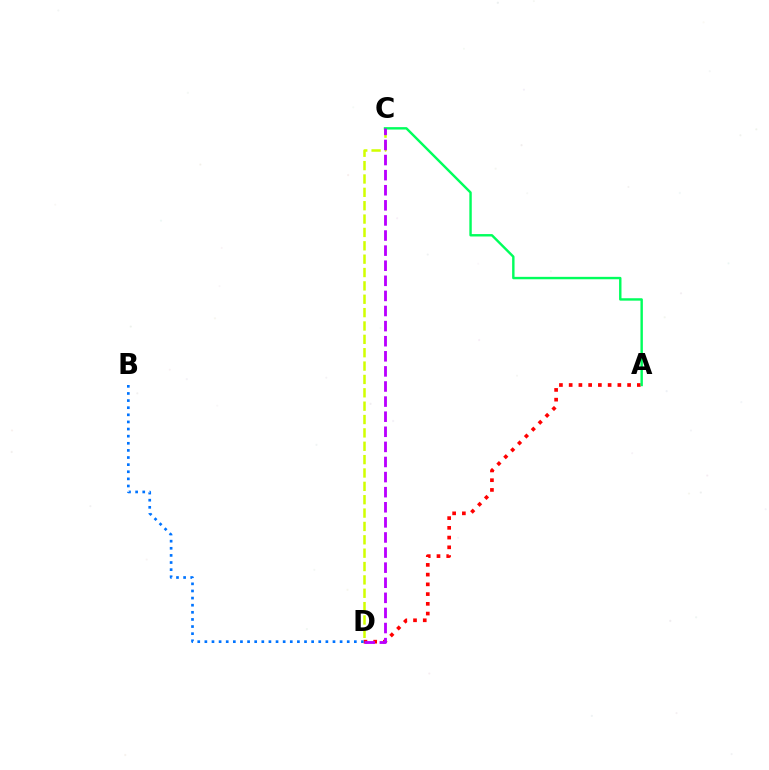{('C', 'D'): [{'color': '#d1ff00', 'line_style': 'dashed', 'thickness': 1.82}, {'color': '#b900ff', 'line_style': 'dashed', 'thickness': 2.05}], ('A', 'D'): [{'color': '#ff0000', 'line_style': 'dotted', 'thickness': 2.65}], ('B', 'D'): [{'color': '#0074ff', 'line_style': 'dotted', 'thickness': 1.93}], ('A', 'C'): [{'color': '#00ff5c', 'line_style': 'solid', 'thickness': 1.74}]}